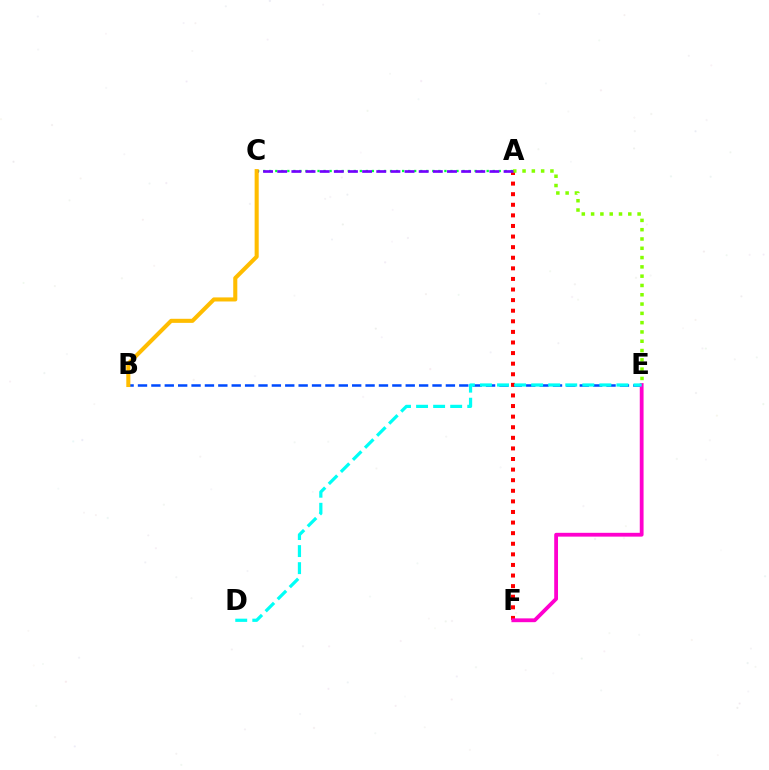{('B', 'E'): [{'color': '#004bff', 'line_style': 'dashed', 'thickness': 1.82}], ('A', 'C'): [{'color': '#00ff39', 'line_style': 'dotted', 'thickness': 1.64}, {'color': '#7200ff', 'line_style': 'dashed', 'thickness': 1.92}], ('A', 'F'): [{'color': '#ff0000', 'line_style': 'dotted', 'thickness': 2.88}], ('A', 'E'): [{'color': '#84ff00', 'line_style': 'dotted', 'thickness': 2.53}], ('E', 'F'): [{'color': '#ff00cf', 'line_style': 'solid', 'thickness': 2.74}], ('D', 'E'): [{'color': '#00fff6', 'line_style': 'dashed', 'thickness': 2.32}], ('B', 'C'): [{'color': '#ffbd00', 'line_style': 'solid', 'thickness': 2.93}]}